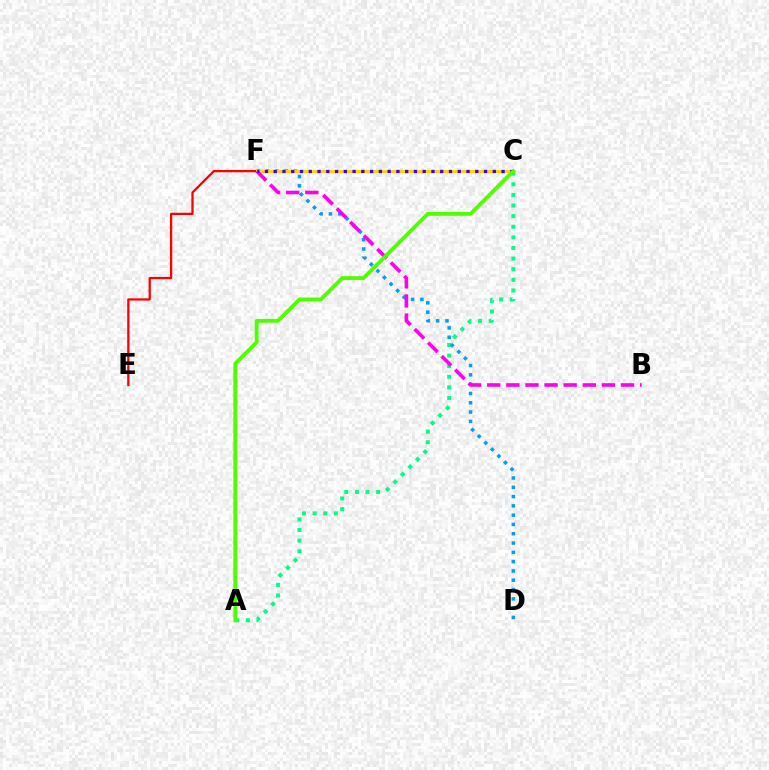{('A', 'C'): [{'color': '#00ff86', 'line_style': 'dotted', 'thickness': 2.88}, {'color': '#4fff00', 'line_style': 'solid', 'thickness': 2.75}], ('E', 'F'): [{'color': '#ff0000', 'line_style': 'solid', 'thickness': 1.63}], ('D', 'F'): [{'color': '#009eff', 'line_style': 'dotted', 'thickness': 2.53}], ('C', 'F'): [{'color': '#ffd500', 'line_style': 'solid', 'thickness': 2.17}, {'color': '#3700ff', 'line_style': 'dotted', 'thickness': 2.38}], ('B', 'F'): [{'color': '#ff00ed', 'line_style': 'dashed', 'thickness': 2.6}]}